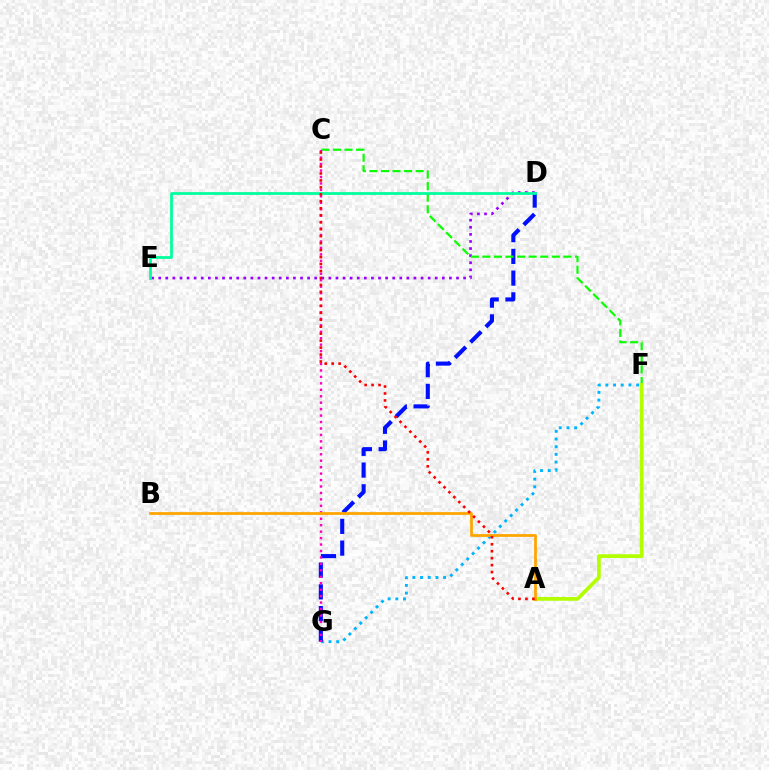{('F', 'G'): [{'color': '#00b5ff', 'line_style': 'dotted', 'thickness': 2.09}], ('D', 'G'): [{'color': '#0010ff', 'line_style': 'dashed', 'thickness': 2.95}], ('D', 'E'): [{'color': '#9b00ff', 'line_style': 'dotted', 'thickness': 1.93}, {'color': '#00ff9d', 'line_style': 'solid', 'thickness': 1.99}], ('C', 'F'): [{'color': '#08ff00', 'line_style': 'dashed', 'thickness': 1.57}], ('A', 'F'): [{'color': '#b3ff00', 'line_style': 'solid', 'thickness': 2.7}], ('C', 'G'): [{'color': '#ff00bd', 'line_style': 'dotted', 'thickness': 1.75}], ('A', 'B'): [{'color': '#ffa500', 'line_style': 'solid', 'thickness': 1.98}], ('A', 'C'): [{'color': '#ff0000', 'line_style': 'dotted', 'thickness': 1.89}]}